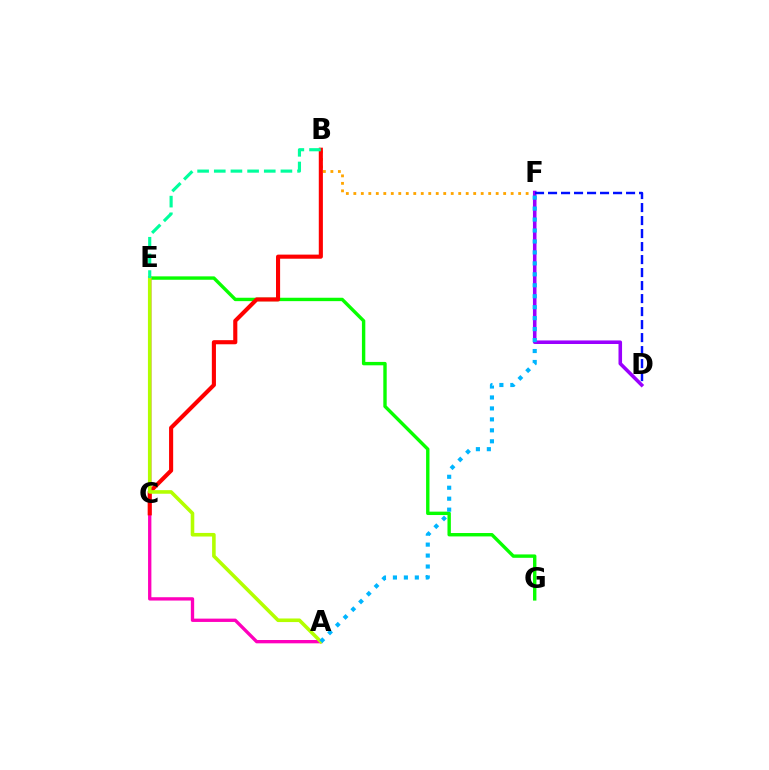{('E', 'G'): [{'color': '#08ff00', 'line_style': 'solid', 'thickness': 2.44}], ('B', 'F'): [{'color': '#ffa500', 'line_style': 'dotted', 'thickness': 2.04}], ('D', 'F'): [{'color': '#9b00ff', 'line_style': 'solid', 'thickness': 2.56}, {'color': '#0010ff', 'line_style': 'dashed', 'thickness': 1.77}], ('A', 'E'): [{'color': '#ff00bd', 'line_style': 'solid', 'thickness': 2.39}, {'color': '#b3ff00', 'line_style': 'solid', 'thickness': 2.58}], ('B', 'C'): [{'color': '#ff0000', 'line_style': 'solid', 'thickness': 2.96}], ('A', 'F'): [{'color': '#00b5ff', 'line_style': 'dotted', 'thickness': 2.98}], ('B', 'E'): [{'color': '#00ff9d', 'line_style': 'dashed', 'thickness': 2.26}]}